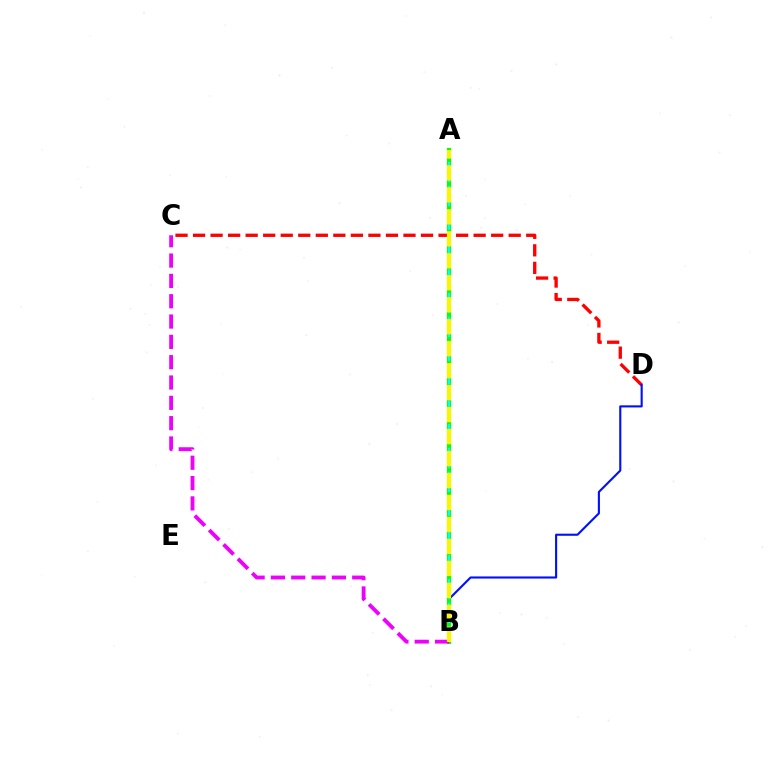{('C', 'D'): [{'color': '#ff0000', 'line_style': 'dashed', 'thickness': 2.38}], ('B', 'D'): [{'color': '#0010ff', 'line_style': 'solid', 'thickness': 1.52}], ('A', 'B'): [{'color': '#08ff00', 'line_style': 'solid', 'thickness': 2.97}, {'color': '#00fff6', 'line_style': 'dashed', 'thickness': 1.62}, {'color': '#fcf500', 'line_style': 'dashed', 'thickness': 2.98}], ('B', 'C'): [{'color': '#ee00ff', 'line_style': 'dashed', 'thickness': 2.76}]}